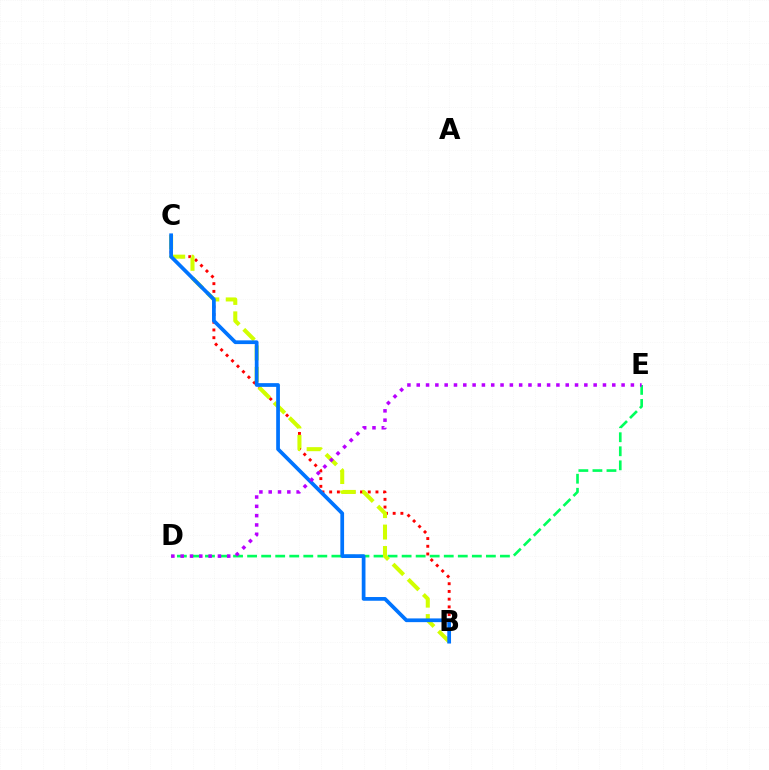{('B', 'C'): [{'color': '#ff0000', 'line_style': 'dotted', 'thickness': 2.1}, {'color': '#d1ff00', 'line_style': 'dashed', 'thickness': 2.91}, {'color': '#0074ff', 'line_style': 'solid', 'thickness': 2.68}], ('D', 'E'): [{'color': '#00ff5c', 'line_style': 'dashed', 'thickness': 1.91}, {'color': '#b900ff', 'line_style': 'dotted', 'thickness': 2.53}]}